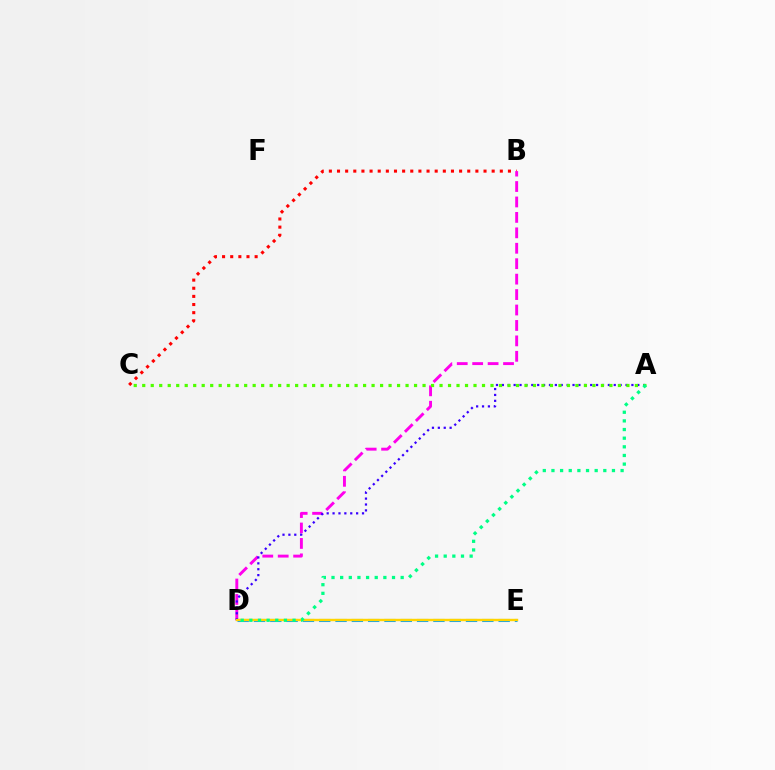{('B', 'C'): [{'color': '#ff0000', 'line_style': 'dotted', 'thickness': 2.21}], ('B', 'D'): [{'color': '#ff00ed', 'line_style': 'dashed', 'thickness': 2.1}], ('A', 'D'): [{'color': '#3700ff', 'line_style': 'dotted', 'thickness': 1.6}, {'color': '#00ff86', 'line_style': 'dotted', 'thickness': 2.35}], ('D', 'E'): [{'color': '#009eff', 'line_style': 'dashed', 'thickness': 2.22}, {'color': '#ffd500', 'line_style': 'solid', 'thickness': 1.74}], ('A', 'C'): [{'color': '#4fff00', 'line_style': 'dotted', 'thickness': 2.31}]}